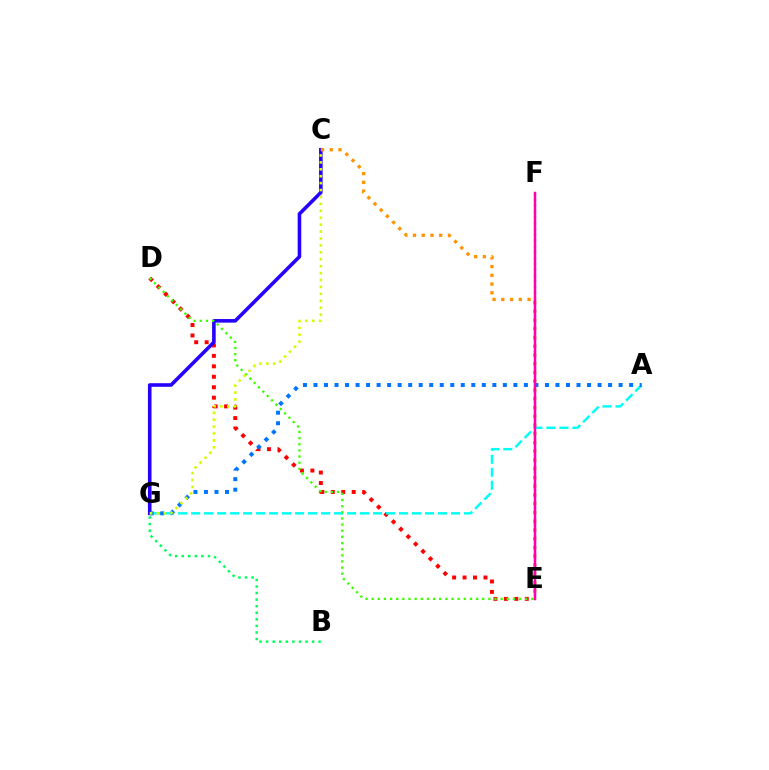{('D', 'E'): [{'color': '#ff0000', 'line_style': 'dotted', 'thickness': 2.84}, {'color': '#3dff00', 'line_style': 'dotted', 'thickness': 1.67}], ('E', 'F'): [{'color': '#b900ff', 'line_style': 'dotted', 'thickness': 1.58}, {'color': '#ff00ac', 'line_style': 'solid', 'thickness': 1.78}], ('A', 'G'): [{'color': '#00fff6', 'line_style': 'dashed', 'thickness': 1.77}, {'color': '#0074ff', 'line_style': 'dotted', 'thickness': 2.86}], ('C', 'G'): [{'color': '#2500ff', 'line_style': 'solid', 'thickness': 2.58}, {'color': '#d1ff00', 'line_style': 'dotted', 'thickness': 1.88}], ('C', 'E'): [{'color': '#ff9400', 'line_style': 'dotted', 'thickness': 2.38}], ('B', 'G'): [{'color': '#00ff5c', 'line_style': 'dotted', 'thickness': 1.78}]}